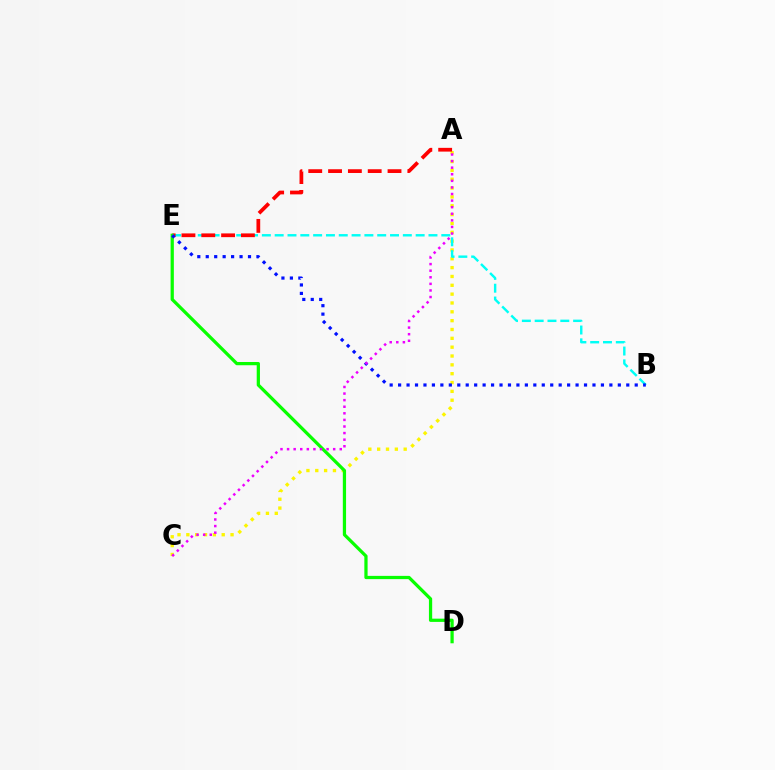{('A', 'C'): [{'color': '#fcf500', 'line_style': 'dotted', 'thickness': 2.4}, {'color': '#ee00ff', 'line_style': 'dotted', 'thickness': 1.79}], ('B', 'E'): [{'color': '#00fff6', 'line_style': 'dashed', 'thickness': 1.74}, {'color': '#0010ff', 'line_style': 'dotted', 'thickness': 2.3}], ('A', 'E'): [{'color': '#ff0000', 'line_style': 'dashed', 'thickness': 2.69}], ('D', 'E'): [{'color': '#08ff00', 'line_style': 'solid', 'thickness': 2.34}]}